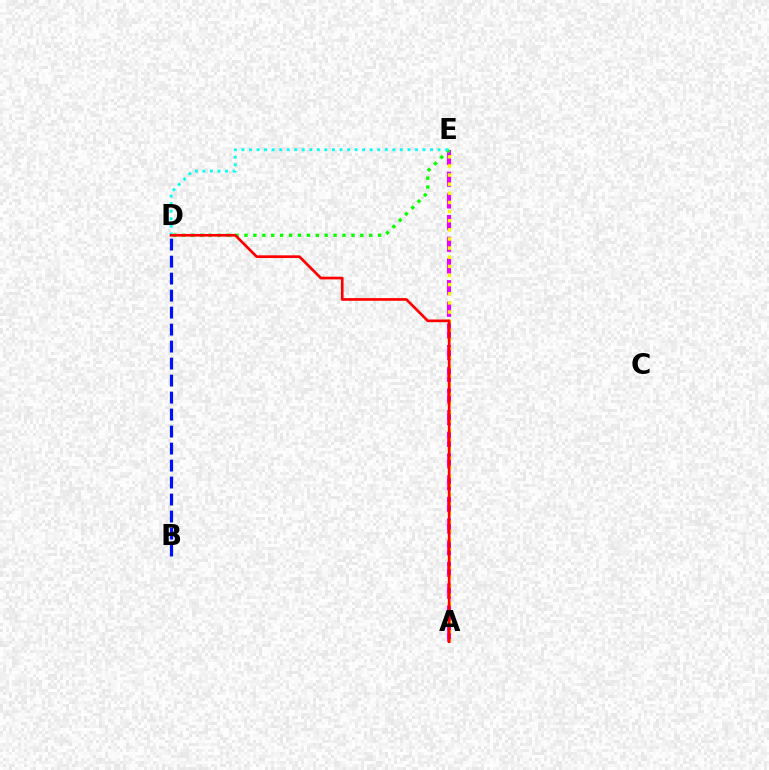{('A', 'E'): [{'color': '#ee00ff', 'line_style': 'dashed', 'thickness': 2.94}, {'color': '#fcf500', 'line_style': 'dotted', 'thickness': 2.48}], ('D', 'E'): [{'color': '#08ff00', 'line_style': 'dotted', 'thickness': 2.42}, {'color': '#00fff6', 'line_style': 'dotted', 'thickness': 2.05}], ('B', 'D'): [{'color': '#0010ff', 'line_style': 'dashed', 'thickness': 2.31}], ('A', 'D'): [{'color': '#ff0000', 'line_style': 'solid', 'thickness': 1.94}]}